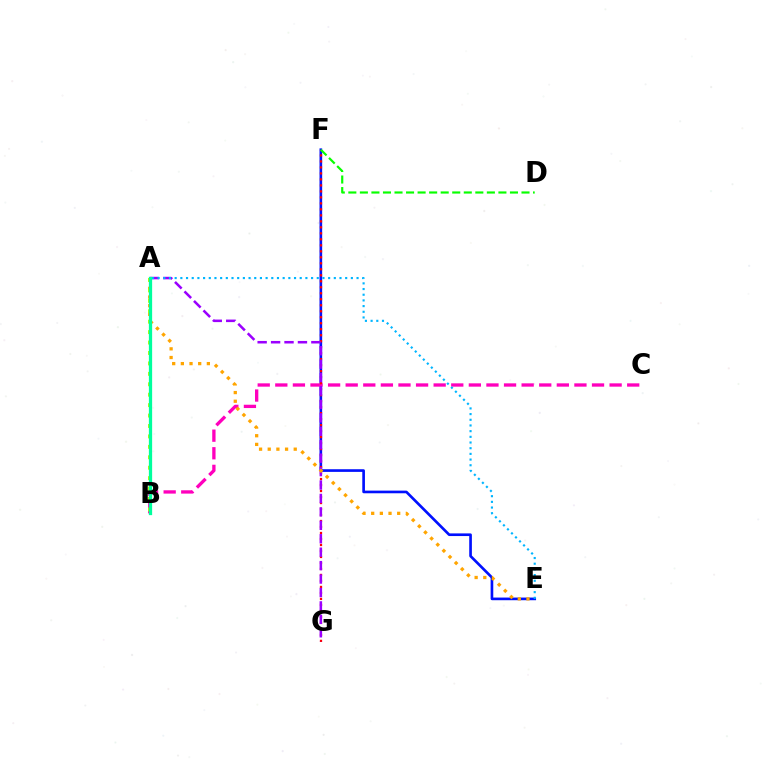{('E', 'F'): [{'color': '#0010ff', 'line_style': 'solid', 'thickness': 1.91}], ('B', 'C'): [{'color': '#ff00bd', 'line_style': 'dashed', 'thickness': 2.39}], ('F', 'G'): [{'color': '#ff0000', 'line_style': 'dotted', 'thickness': 1.63}], ('A', 'G'): [{'color': '#9b00ff', 'line_style': 'dashed', 'thickness': 1.82}], ('A', 'E'): [{'color': '#00b5ff', 'line_style': 'dotted', 'thickness': 1.54}, {'color': '#ffa500', 'line_style': 'dotted', 'thickness': 2.36}], ('A', 'B'): [{'color': '#b3ff00', 'line_style': 'dotted', 'thickness': 2.83}, {'color': '#00ff9d', 'line_style': 'solid', 'thickness': 2.35}], ('D', 'F'): [{'color': '#08ff00', 'line_style': 'dashed', 'thickness': 1.57}]}